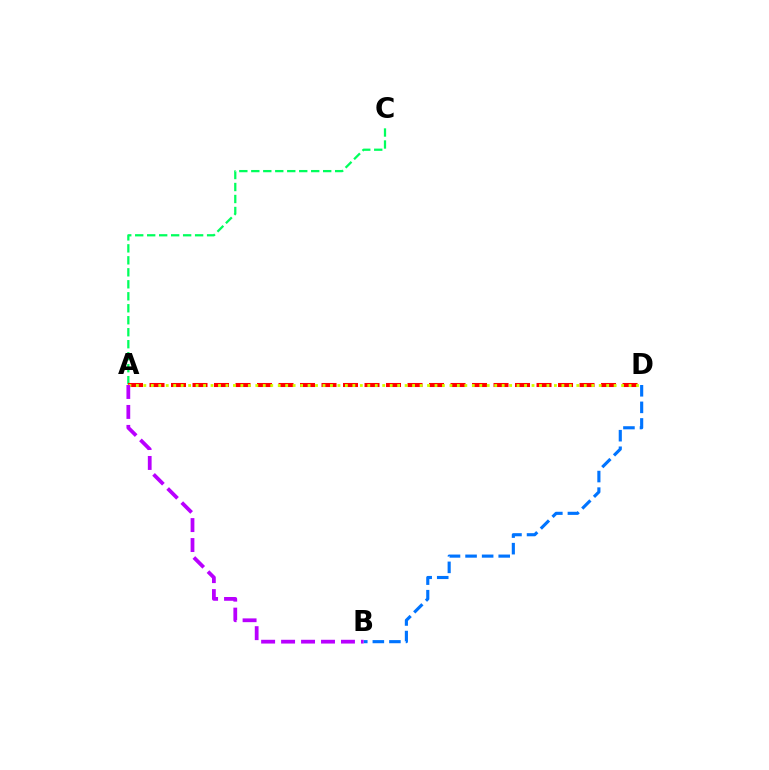{('A', 'C'): [{'color': '#00ff5c', 'line_style': 'dashed', 'thickness': 1.63}], ('A', 'D'): [{'color': '#ff0000', 'line_style': 'dashed', 'thickness': 2.92}, {'color': '#d1ff00', 'line_style': 'dotted', 'thickness': 2.03}], ('B', 'D'): [{'color': '#0074ff', 'line_style': 'dashed', 'thickness': 2.25}], ('A', 'B'): [{'color': '#b900ff', 'line_style': 'dashed', 'thickness': 2.71}]}